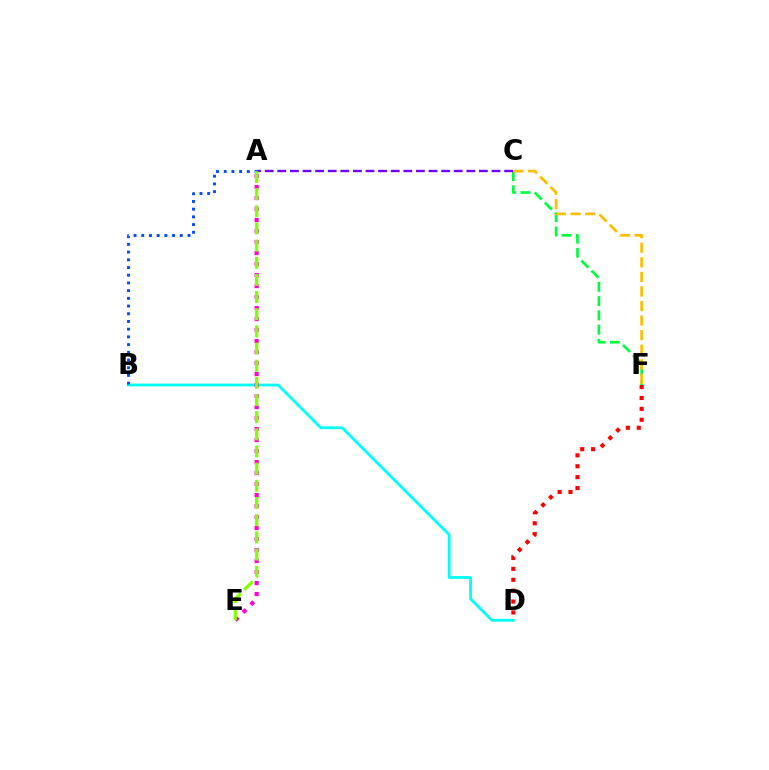{('B', 'D'): [{'color': '#00fff6', 'line_style': 'solid', 'thickness': 2.0}], ('C', 'F'): [{'color': '#00ff39', 'line_style': 'dashed', 'thickness': 1.94}, {'color': '#ffbd00', 'line_style': 'dashed', 'thickness': 1.98}], ('A', 'E'): [{'color': '#ff00cf', 'line_style': 'dotted', 'thickness': 2.99}, {'color': '#84ff00', 'line_style': 'dashed', 'thickness': 2.33}], ('A', 'C'): [{'color': '#7200ff', 'line_style': 'dashed', 'thickness': 1.71}], ('A', 'B'): [{'color': '#004bff', 'line_style': 'dotted', 'thickness': 2.09}], ('D', 'F'): [{'color': '#ff0000', 'line_style': 'dotted', 'thickness': 2.96}]}